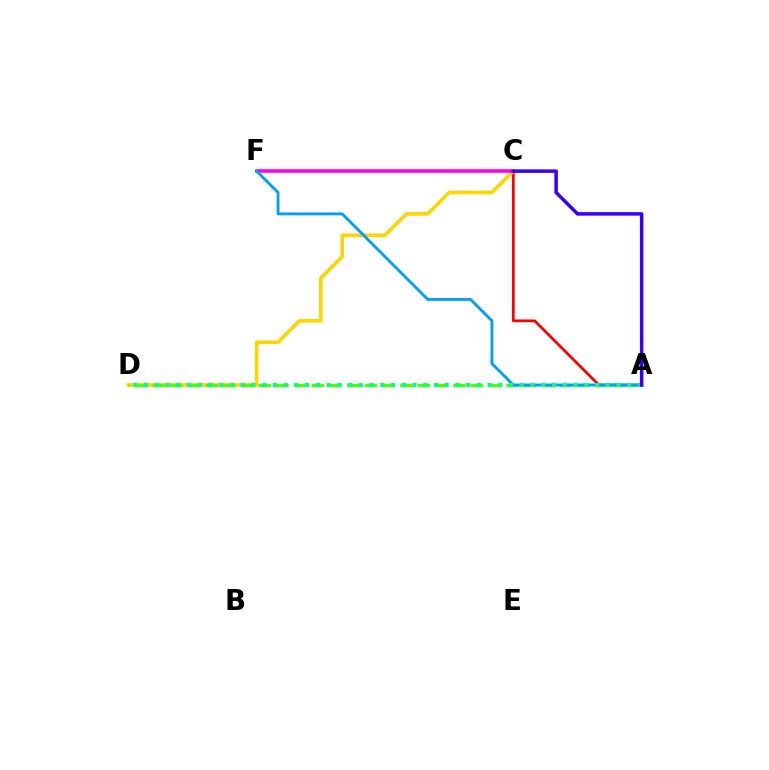{('A', 'C'): [{'color': '#ff0000', 'line_style': 'solid', 'thickness': 1.98}, {'color': '#3700ff', 'line_style': 'solid', 'thickness': 2.54}], ('C', 'D'): [{'color': '#ffd500', 'line_style': 'solid', 'thickness': 2.61}], ('A', 'D'): [{'color': '#4fff00', 'line_style': 'dashed', 'thickness': 2.4}, {'color': '#00ff86', 'line_style': 'dotted', 'thickness': 2.92}], ('C', 'F'): [{'color': '#ff00ed', 'line_style': 'solid', 'thickness': 2.58}], ('A', 'F'): [{'color': '#009eff', 'line_style': 'solid', 'thickness': 2.04}]}